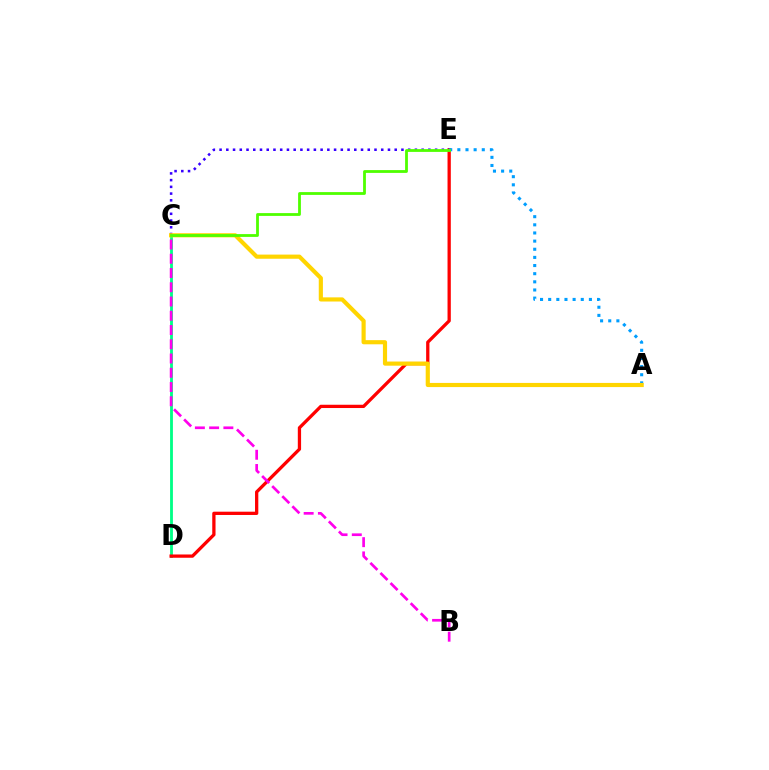{('C', 'D'): [{'color': '#00ff86', 'line_style': 'solid', 'thickness': 2.03}], ('D', 'E'): [{'color': '#ff0000', 'line_style': 'solid', 'thickness': 2.36}], ('C', 'E'): [{'color': '#3700ff', 'line_style': 'dotted', 'thickness': 1.83}, {'color': '#4fff00', 'line_style': 'solid', 'thickness': 2.02}], ('A', 'E'): [{'color': '#009eff', 'line_style': 'dotted', 'thickness': 2.21}], ('B', 'C'): [{'color': '#ff00ed', 'line_style': 'dashed', 'thickness': 1.94}], ('A', 'C'): [{'color': '#ffd500', 'line_style': 'solid', 'thickness': 2.99}]}